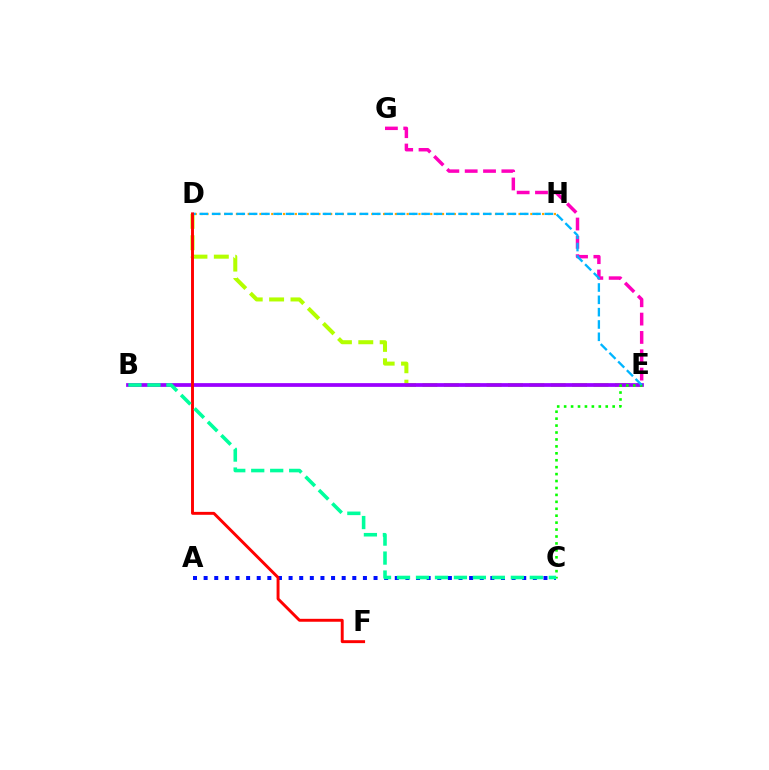{('D', 'E'): [{'color': '#b3ff00', 'line_style': 'dashed', 'thickness': 2.9}, {'color': '#00b5ff', 'line_style': 'dashed', 'thickness': 1.67}], ('A', 'C'): [{'color': '#0010ff', 'line_style': 'dotted', 'thickness': 2.89}], ('B', 'E'): [{'color': '#9b00ff', 'line_style': 'solid', 'thickness': 2.69}], ('E', 'G'): [{'color': '#ff00bd', 'line_style': 'dashed', 'thickness': 2.49}], ('D', 'H'): [{'color': '#ffa500', 'line_style': 'dotted', 'thickness': 1.6}], ('C', 'E'): [{'color': '#08ff00', 'line_style': 'dotted', 'thickness': 1.88}], ('D', 'F'): [{'color': '#ff0000', 'line_style': 'solid', 'thickness': 2.11}], ('B', 'C'): [{'color': '#00ff9d', 'line_style': 'dashed', 'thickness': 2.58}]}